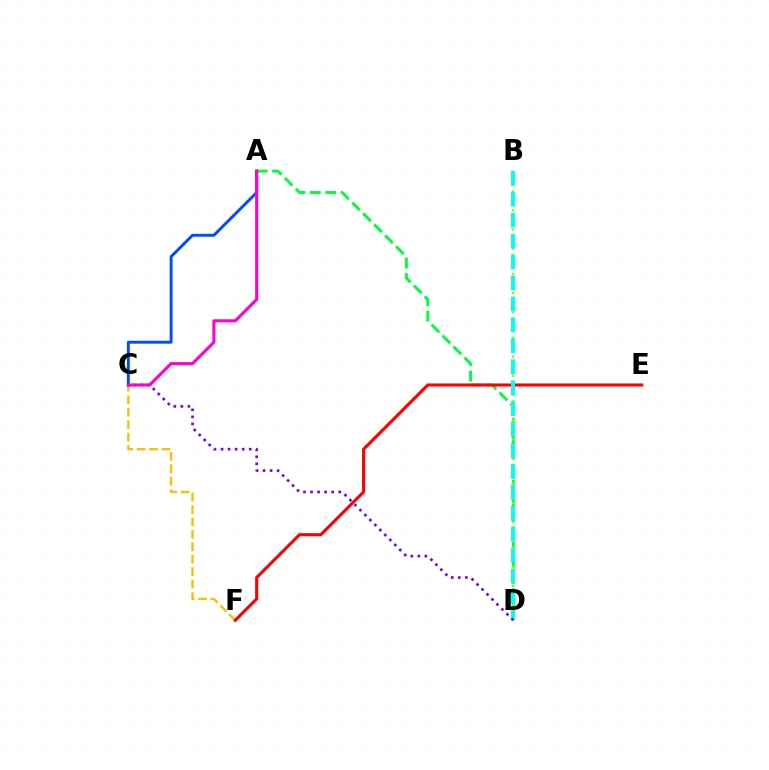{('A', 'D'): [{'color': '#00ff39', 'line_style': 'dashed', 'thickness': 2.11}], ('C', 'F'): [{'color': '#ffbd00', 'line_style': 'dashed', 'thickness': 1.69}], ('A', 'C'): [{'color': '#004bff', 'line_style': 'solid', 'thickness': 2.11}, {'color': '#ff00cf', 'line_style': 'solid', 'thickness': 2.21}], ('E', 'F'): [{'color': '#ff0000', 'line_style': 'solid', 'thickness': 2.23}], ('B', 'D'): [{'color': '#84ff00', 'line_style': 'dotted', 'thickness': 1.73}, {'color': '#00fff6', 'line_style': 'dashed', 'thickness': 2.84}], ('C', 'D'): [{'color': '#7200ff', 'line_style': 'dotted', 'thickness': 1.91}]}